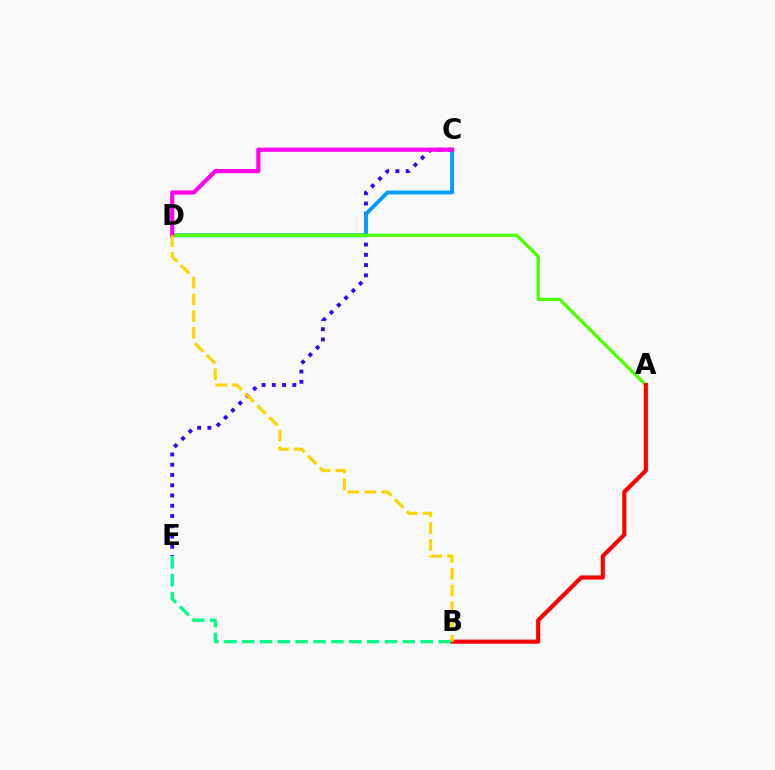{('C', 'E'): [{'color': '#3700ff', 'line_style': 'dotted', 'thickness': 2.79}], ('C', 'D'): [{'color': '#009eff', 'line_style': 'solid', 'thickness': 2.8}, {'color': '#ff00ed', 'line_style': 'solid', 'thickness': 3.0}], ('A', 'D'): [{'color': '#4fff00', 'line_style': 'solid', 'thickness': 2.4}], ('A', 'B'): [{'color': '#ff0000', 'line_style': 'solid', 'thickness': 2.98}], ('B', 'E'): [{'color': '#00ff86', 'line_style': 'dashed', 'thickness': 2.42}], ('B', 'D'): [{'color': '#ffd500', 'line_style': 'dashed', 'thickness': 2.28}]}